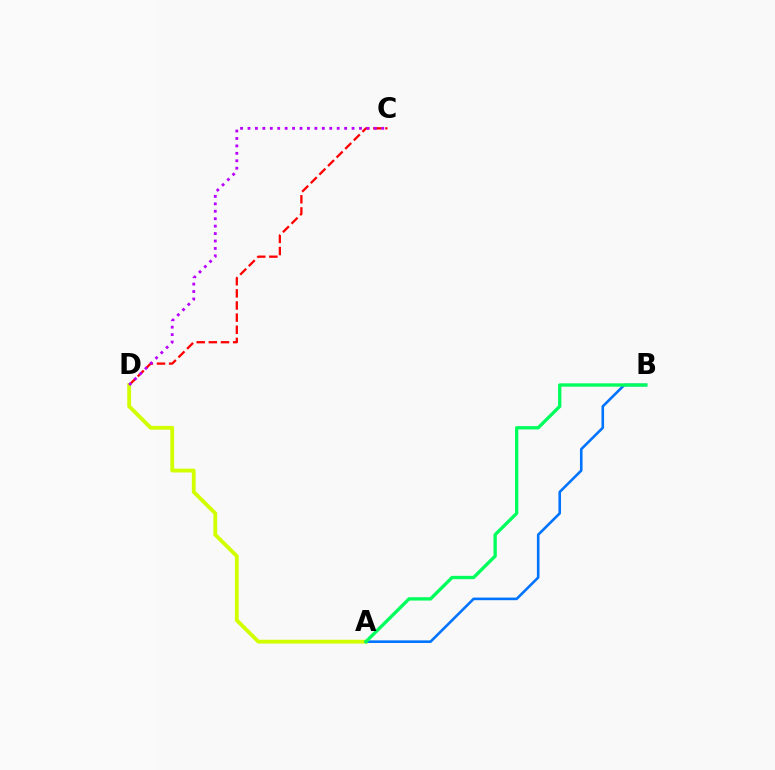{('C', 'D'): [{'color': '#ff0000', 'line_style': 'dashed', 'thickness': 1.65}, {'color': '#b900ff', 'line_style': 'dotted', 'thickness': 2.02}], ('A', 'D'): [{'color': '#d1ff00', 'line_style': 'solid', 'thickness': 2.76}], ('A', 'B'): [{'color': '#0074ff', 'line_style': 'solid', 'thickness': 1.87}, {'color': '#00ff5c', 'line_style': 'solid', 'thickness': 2.4}]}